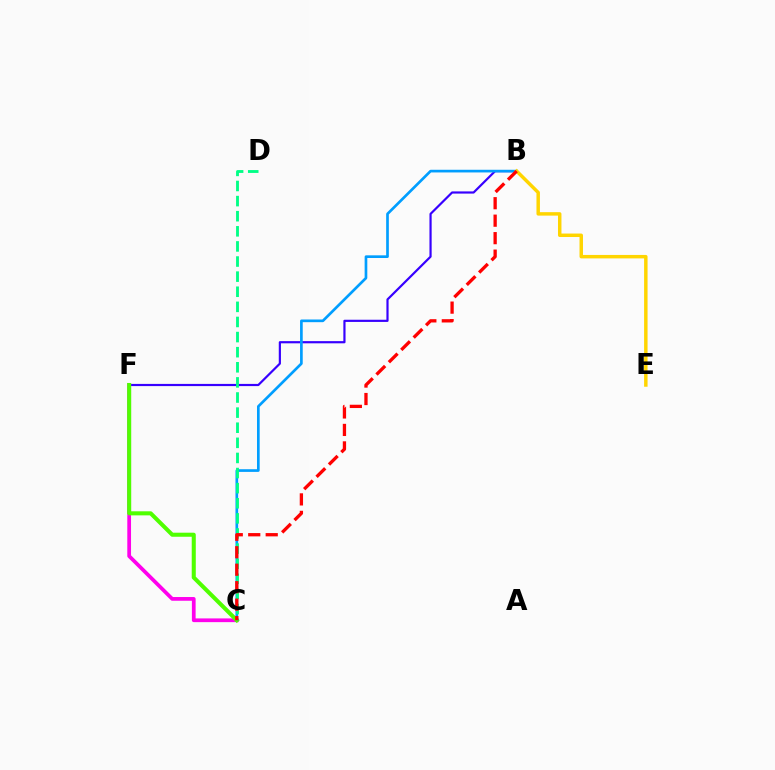{('C', 'F'): [{'color': '#ff00ed', 'line_style': 'solid', 'thickness': 2.68}, {'color': '#4fff00', 'line_style': 'solid', 'thickness': 2.92}], ('B', 'F'): [{'color': '#3700ff', 'line_style': 'solid', 'thickness': 1.57}], ('B', 'C'): [{'color': '#009eff', 'line_style': 'solid', 'thickness': 1.93}, {'color': '#ff0000', 'line_style': 'dashed', 'thickness': 2.37}], ('B', 'E'): [{'color': '#ffd500', 'line_style': 'solid', 'thickness': 2.49}], ('C', 'D'): [{'color': '#00ff86', 'line_style': 'dashed', 'thickness': 2.05}]}